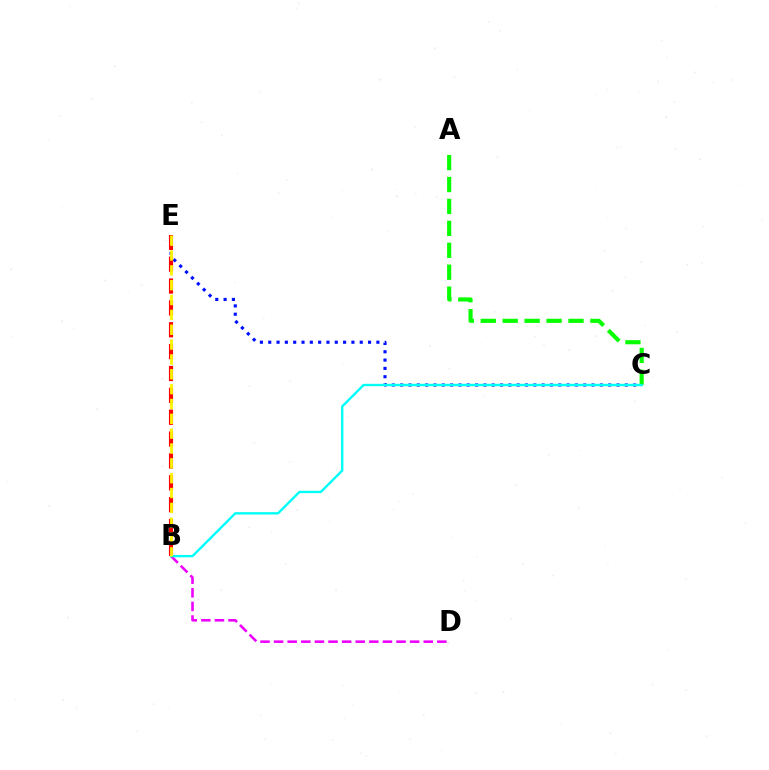{('C', 'E'): [{'color': '#0010ff', 'line_style': 'dotted', 'thickness': 2.26}], ('A', 'C'): [{'color': '#08ff00', 'line_style': 'dashed', 'thickness': 2.98}], ('B', 'E'): [{'color': '#ff0000', 'line_style': 'dashed', 'thickness': 2.97}, {'color': '#fcf500', 'line_style': 'dashed', 'thickness': 2.02}], ('B', 'D'): [{'color': '#ee00ff', 'line_style': 'dashed', 'thickness': 1.85}], ('B', 'C'): [{'color': '#00fff6', 'line_style': 'solid', 'thickness': 1.7}]}